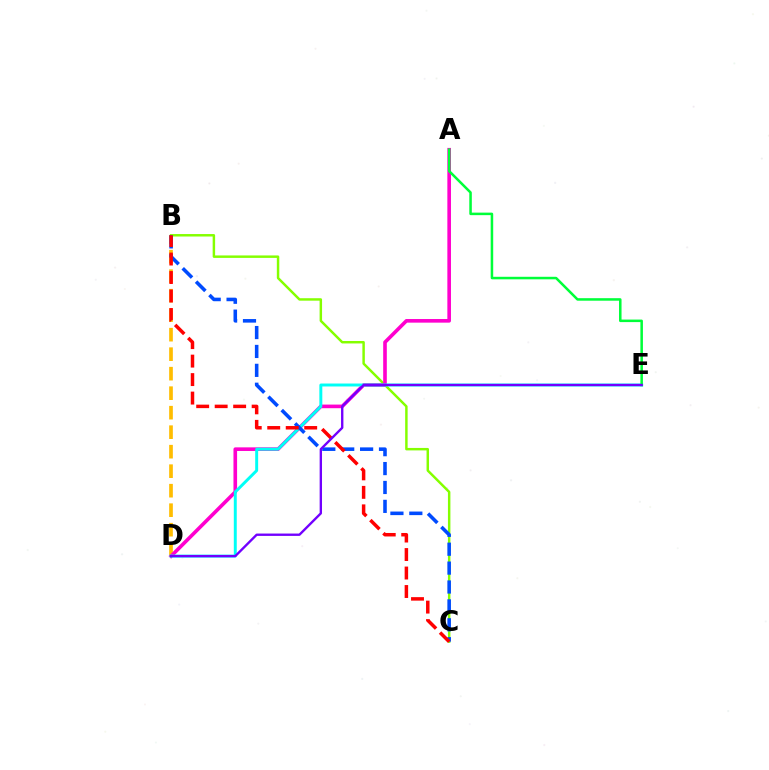{('B', 'C'): [{'color': '#84ff00', 'line_style': 'solid', 'thickness': 1.77}, {'color': '#004bff', 'line_style': 'dashed', 'thickness': 2.57}, {'color': '#ff0000', 'line_style': 'dashed', 'thickness': 2.51}], ('B', 'D'): [{'color': '#ffbd00', 'line_style': 'dashed', 'thickness': 2.65}], ('A', 'D'): [{'color': '#ff00cf', 'line_style': 'solid', 'thickness': 2.61}], ('D', 'E'): [{'color': '#00fff6', 'line_style': 'solid', 'thickness': 2.13}, {'color': '#7200ff', 'line_style': 'solid', 'thickness': 1.7}], ('A', 'E'): [{'color': '#00ff39', 'line_style': 'solid', 'thickness': 1.82}]}